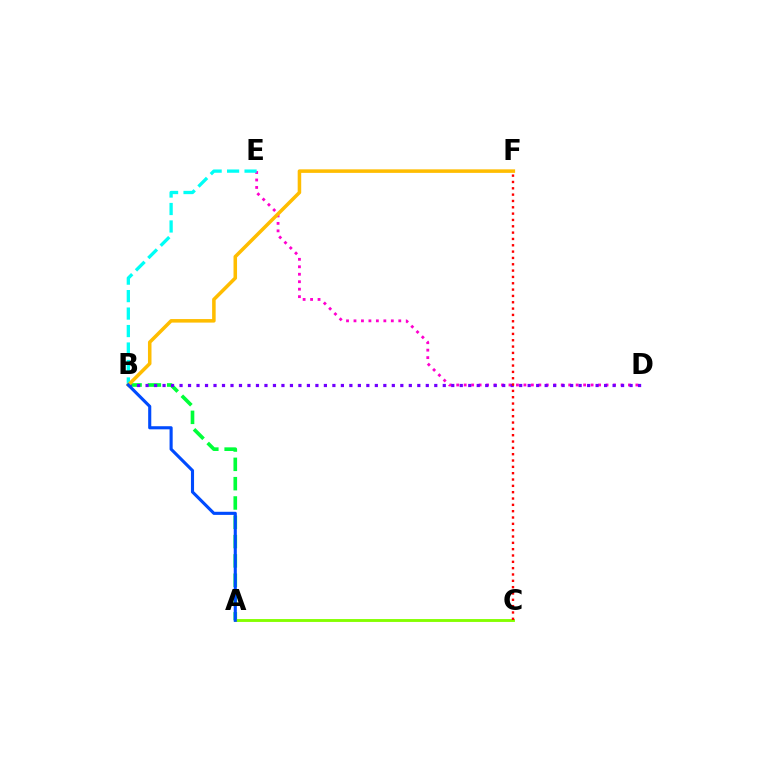{('A', 'B'): [{'color': '#00ff39', 'line_style': 'dashed', 'thickness': 2.62}, {'color': '#004bff', 'line_style': 'solid', 'thickness': 2.24}], ('D', 'E'): [{'color': '#ff00cf', 'line_style': 'dotted', 'thickness': 2.03}], ('B', 'E'): [{'color': '#00fff6', 'line_style': 'dashed', 'thickness': 2.37}], ('A', 'C'): [{'color': '#84ff00', 'line_style': 'solid', 'thickness': 2.07}], ('B', 'D'): [{'color': '#7200ff', 'line_style': 'dotted', 'thickness': 2.31}], ('B', 'F'): [{'color': '#ffbd00', 'line_style': 'solid', 'thickness': 2.54}], ('C', 'F'): [{'color': '#ff0000', 'line_style': 'dotted', 'thickness': 1.72}]}